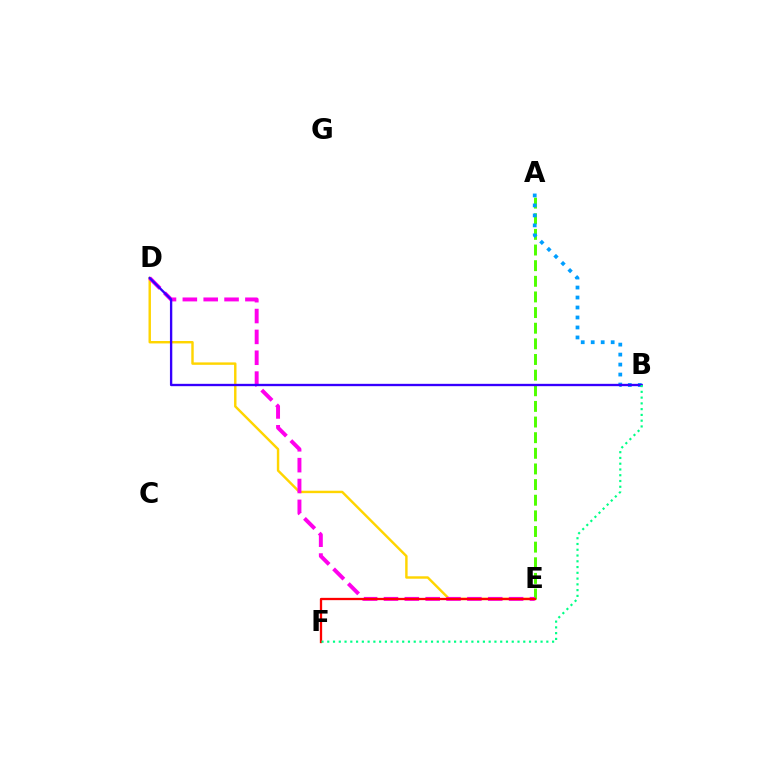{('D', 'E'): [{'color': '#ffd500', 'line_style': 'solid', 'thickness': 1.75}, {'color': '#ff00ed', 'line_style': 'dashed', 'thickness': 2.83}], ('A', 'E'): [{'color': '#4fff00', 'line_style': 'dashed', 'thickness': 2.12}], ('A', 'B'): [{'color': '#009eff', 'line_style': 'dotted', 'thickness': 2.71}], ('B', 'D'): [{'color': '#3700ff', 'line_style': 'solid', 'thickness': 1.69}], ('E', 'F'): [{'color': '#ff0000', 'line_style': 'solid', 'thickness': 1.66}], ('B', 'F'): [{'color': '#00ff86', 'line_style': 'dotted', 'thickness': 1.57}]}